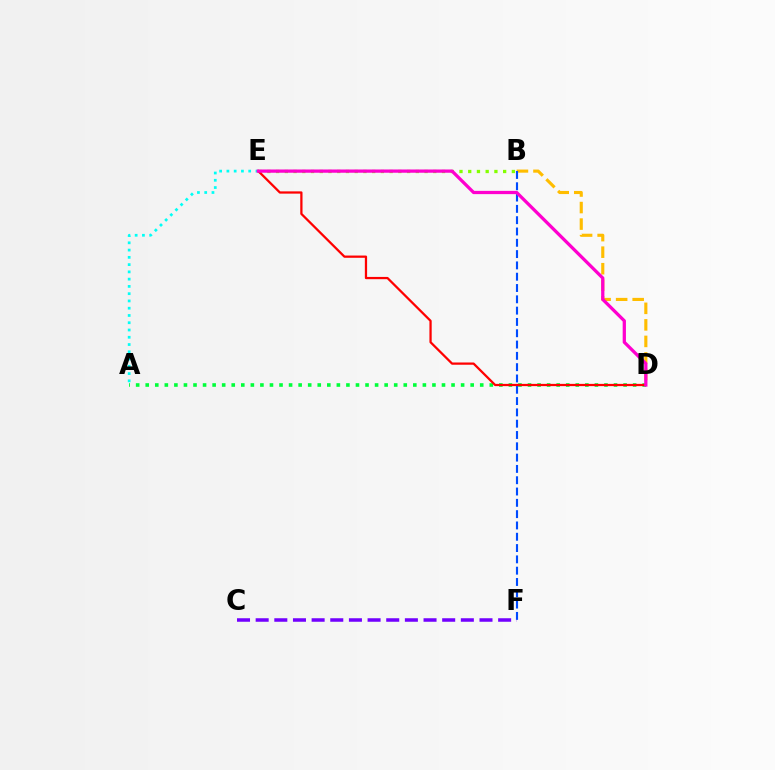{('B', 'E'): [{'color': '#84ff00', 'line_style': 'dotted', 'thickness': 2.37}], ('A', 'D'): [{'color': '#00ff39', 'line_style': 'dotted', 'thickness': 2.6}], ('A', 'E'): [{'color': '#00fff6', 'line_style': 'dotted', 'thickness': 1.97}], ('B', 'D'): [{'color': '#ffbd00', 'line_style': 'dashed', 'thickness': 2.25}], ('B', 'F'): [{'color': '#004bff', 'line_style': 'dashed', 'thickness': 1.54}], ('C', 'F'): [{'color': '#7200ff', 'line_style': 'dashed', 'thickness': 2.53}], ('D', 'E'): [{'color': '#ff0000', 'line_style': 'solid', 'thickness': 1.62}, {'color': '#ff00cf', 'line_style': 'solid', 'thickness': 2.35}]}